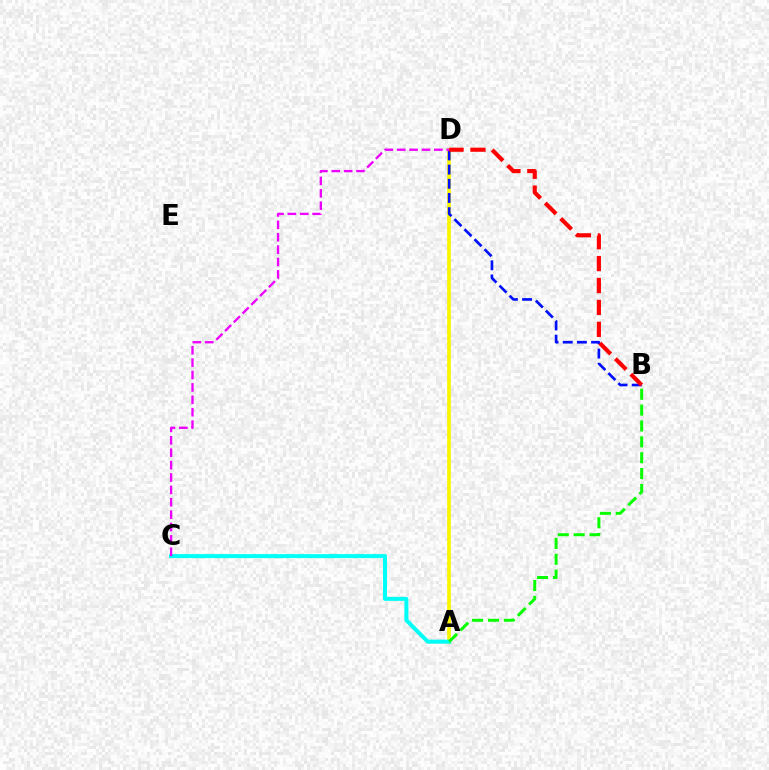{('A', 'D'): [{'color': '#fcf500', 'line_style': 'solid', 'thickness': 2.67}], ('A', 'C'): [{'color': '#00fff6', 'line_style': 'solid', 'thickness': 2.88}], ('B', 'D'): [{'color': '#0010ff', 'line_style': 'dashed', 'thickness': 1.93}, {'color': '#ff0000', 'line_style': 'dashed', 'thickness': 2.98}], ('A', 'B'): [{'color': '#08ff00', 'line_style': 'dashed', 'thickness': 2.16}], ('C', 'D'): [{'color': '#ee00ff', 'line_style': 'dashed', 'thickness': 1.68}]}